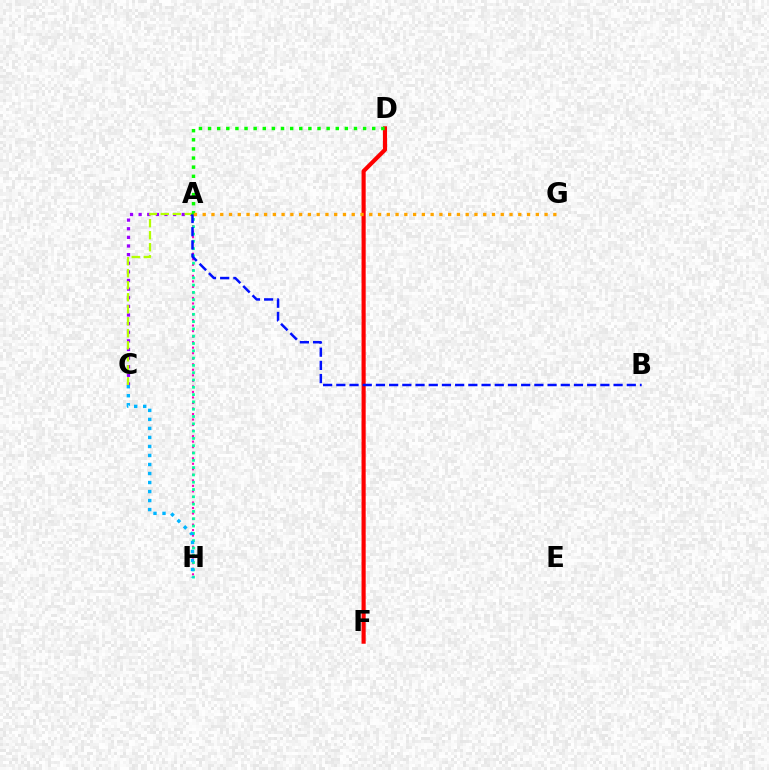{('A', 'C'): [{'color': '#9b00ff', 'line_style': 'dotted', 'thickness': 2.34}, {'color': '#b3ff00', 'line_style': 'dashed', 'thickness': 1.63}], ('A', 'H'): [{'color': '#ff00bd', 'line_style': 'dotted', 'thickness': 1.5}, {'color': '#00ff9d', 'line_style': 'dotted', 'thickness': 1.98}], ('D', 'F'): [{'color': '#ff0000', 'line_style': 'solid', 'thickness': 2.98}], ('A', 'B'): [{'color': '#0010ff', 'line_style': 'dashed', 'thickness': 1.79}], ('C', 'H'): [{'color': '#00b5ff', 'line_style': 'dotted', 'thickness': 2.45}], ('A', 'D'): [{'color': '#08ff00', 'line_style': 'dotted', 'thickness': 2.48}], ('A', 'G'): [{'color': '#ffa500', 'line_style': 'dotted', 'thickness': 2.38}]}